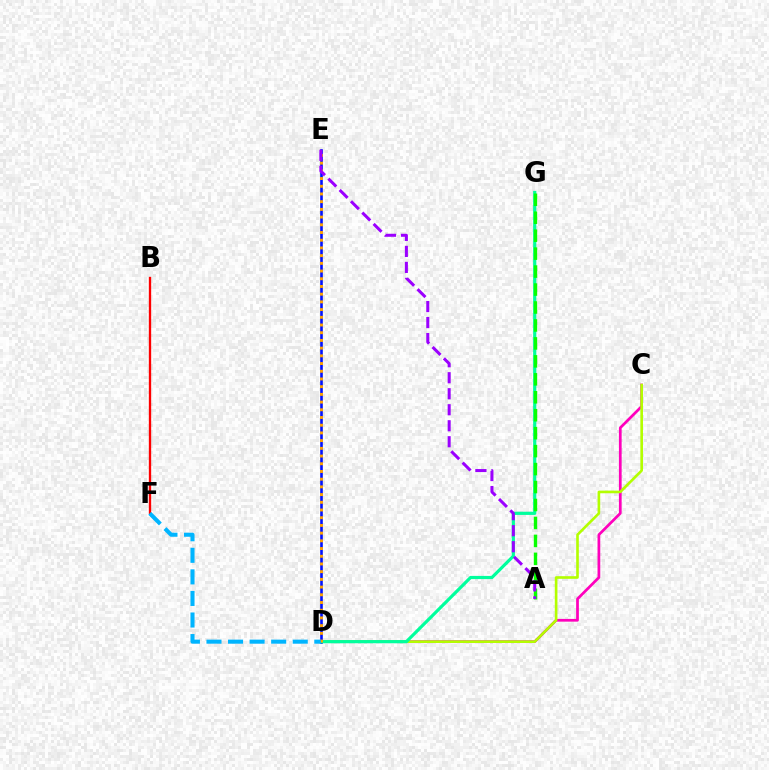{('C', 'D'): [{'color': '#ff00bd', 'line_style': 'solid', 'thickness': 1.97}, {'color': '#b3ff00', 'line_style': 'solid', 'thickness': 1.9}], ('B', 'F'): [{'color': '#ff0000', 'line_style': 'solid', 'thickness': 1.68}], ('D', 'E'): [{'color': '#0010ff', 'line_style': 'solid', 'thickness': 1.88}, {'color': '#ffa500', 'line_style': 'dotted', 'thickness': 2.09}], ('D', 'G'): [{'color': '#00ff9d', 'line_style': 'solid', 'thickness': 2.29}], ('A', 'G'): [{'color': '#08ff00', 'line_style': 'dashed', 'thickness': 2.44}], ('D', 'F'): [{'color': '#00b5ff', 'line_style': 'dashed', 'thickness': 2.93}], ('A', 'E'): [{'color': '#9b00ff', 'line_style': 'dashed', 'thickness': 2.17}]}